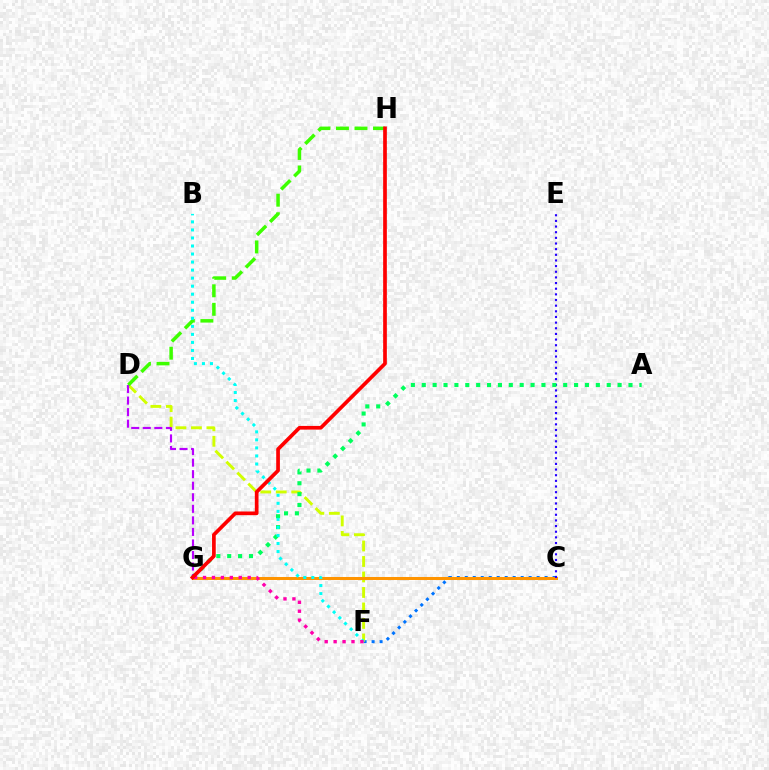{('C', 'F'): [{'color': '#0074ff', 'line_style': 'dotted', 'thickness': 2.17}], ('D', 'F'): [{'color': '#d1ff00', 'line_style': 'dashed', 'thickness': 2.1}], ('C', 'G'): [{'color': '#ff9400', 'line_style': 'solid', 'thickness': 2.18}], ('C', 'E'): [{'color': '#2500ff', 'line_style': 'dotted', 'thickness': 1.54}], ('A', 'G'): [{'color': '#00ff5c', 'line_style': 'dotted', 'thickness': 2.96}], ('D', 'G'): [{'color': '#b900ff', 'line_style': 'dashed', 'thickness': 1.57}], ('D', 'H'): [{'color': '#3dff00', 'line_style': 'dashed', 'thickness': 2.52}], ('B', 'F'): [{'color': '#00fff6', 'line_style': 'dotted', 'thickness': 2.18}], ('F', 'G'): [{'color': '#ff00ac', 'line_style': 'dotted', 'thickness': 2.43}], ('G', 'H'): [{'color': '#ff0000', 'line_style': 'solid', 'thickness': 2.66}]}